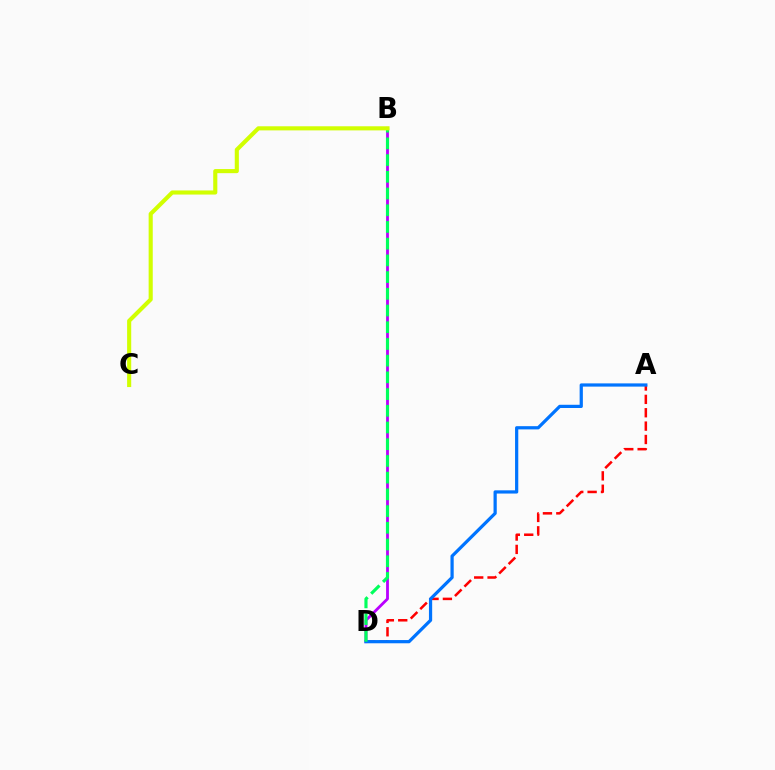{('B', 'D'): [{'color': '#b900ff', 'line_style': 'solid', 'thickness': 2.03}, {'color': '#00ff5c', 'line_style': 'dashed', 'thickness': 2.27}], ('A', 'D'): [{'color': '#ff0000', 'line_style': 'dashed', 'thickness': 1.82}, {'color': '#0074ff', 'line_style': 'solid', 'thickness': 2.32}], ('B', 'C'): [{'color': '#d1ff00', 'line_style': 'solid', 'thickness': 2.96}]}